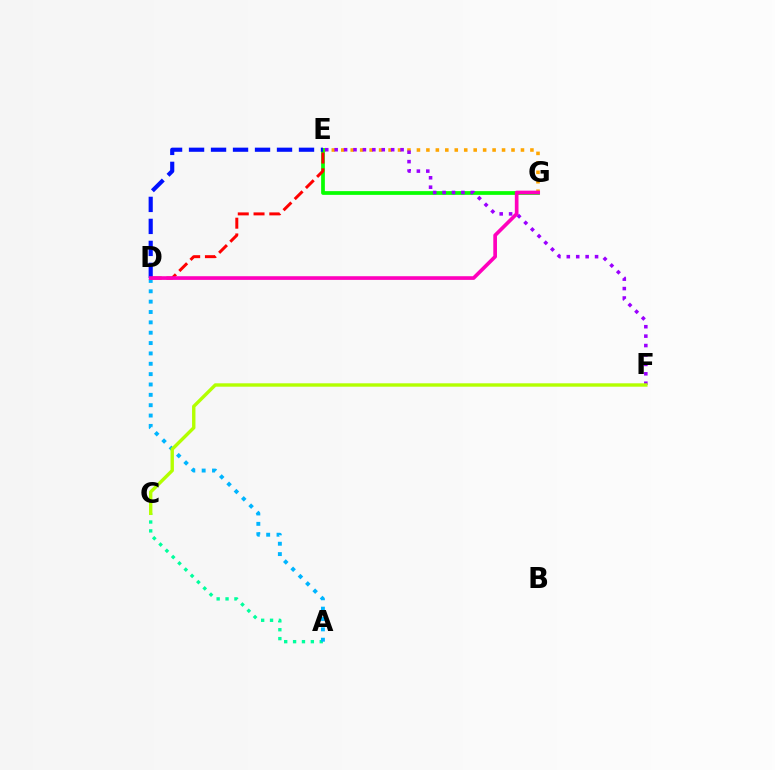{('E', 'G'): [{'color': '#ffa500', 'line_style': 'dotted', 'thickness': 2.57}, {'color': '#08ff00', 'line_style': 'solid', 'thickness': 2.69}], ('A', 'C'): [{'color': '#00ff9d', 'line_style': 'dotted', 'thickness': 2.41}], ('A', 'D'): [{'color': '#00b5ff', 'line_style': 'dotted', 'thickness': 2.81}], ('D', 'E'): [{'color': '#ff0000', 'line_style': 'dashed', 'thickness': 2.14}, {'color': '#0010ff', 'line_style': 'dashed', 'thickness': 2.99}], ('E', 'F'): [{'color': '#9b00ff', 'line_style': 'dotted', 'thickness': 2.56}], ('D', 'G'): [{'color': '#ff00bd', 'line_style': 'solid', 'thickness': 2.64}], ('C', 'F'): [{'color': '#b3ff00', 'line_style': 'solid', 'thickness': 2.44}]}